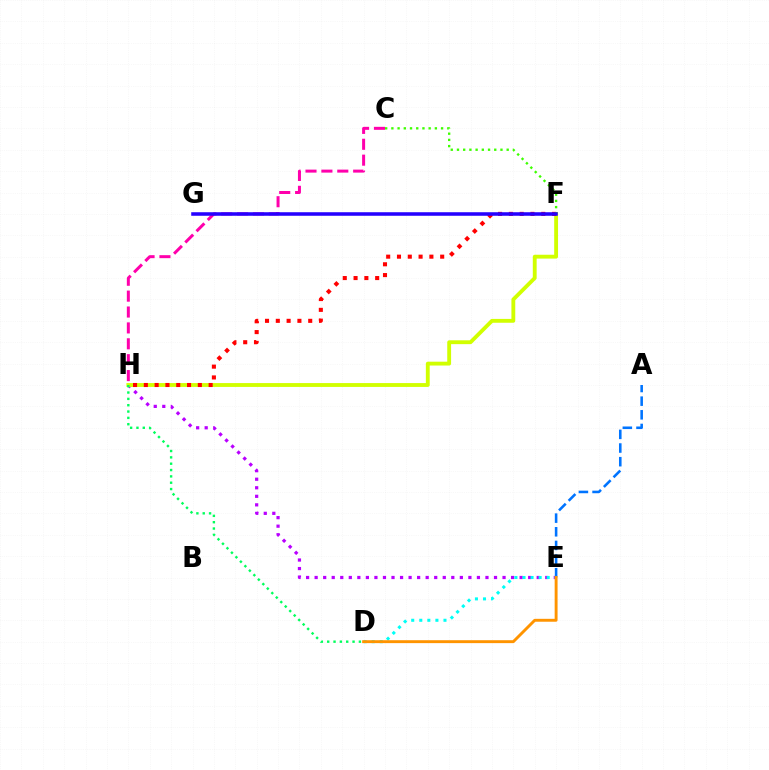{('E', 'H'): [{'color': '#b900ff', 'line_style': 'dotted', 'thickness': 2.32}], ('C', 'H'): [{'color': '#ff00ac', 'line_style': 'dashed', 'thickness': 2.16}], ('F', 'H'): [{'color': '#d1ff00', 'line_style': 'solid', 'thickness': 2.77}, {'color': '#ff0000', 'line_style': 'dotted', 'thickness': 2.93}], ('A', 'E'): [{'color': '#0074ff', 'line_style': 'dashed', 'thickness': 1.85}], ('C', 'F'): [{'color': '#3dff00', 'line_style': 'dotted', 'thickness': 1.69}], ('D', 'E'): [{'color': '#00fff6', 'line_style': 'dotted', 'thickness': 2.19}, {'color': '#ff9400', 'line_style': 'solid', 'thickness': 2.09}], ('F', 'G'): [{'color': '#2500ff', 'line_style': 'solid', 'thickness': 2.56}], ('D', 'H'): [{'color': '#00ff5c', 'line_style': 'dotted', 'thickness': 1.72}]}